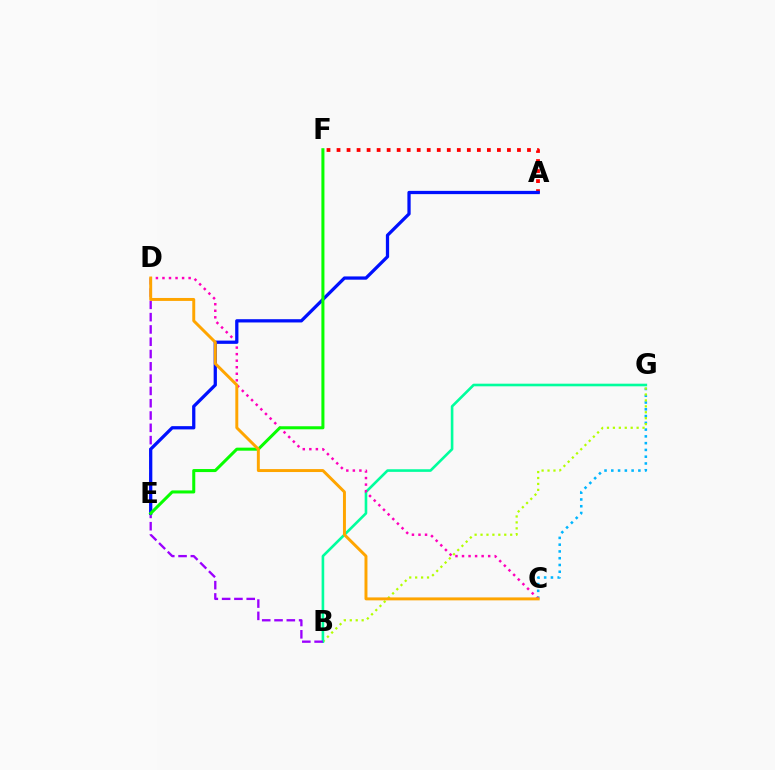{('A', 'F'): [{'color': '#ff0000', 'line_style': 'dotted', 'thickness': 2.72}], ('C', 'G'): [{'color': '#00b5ff', 'line_style': 'dotted', 'thickness': 1.84}], ('B', 'G'): [{'color': '#b3ff00', 'line_style': 'dotted', 'thickness': 1.61}, {'color': '#00ff9d', 'line_style': 'solid', 'thickness': 1.88}], ('C', 'D'): [{'color': '#ff00bd', 'line_style': 'dotted', 'thickness': 1.78}, {'color': '#ffa500', 'line_style': 'solid', 'thickness': 2.12}], ('B', 'D'): [{'color': '#9b00ff', 'line_style': 'dashed', 'thickness': 1.67}], ('A', 'E'): [{'color': '#0010ff', 'line_style': 'solid', 'thickness': 2.35}], ('E', 'F'): [{'color': '#08ff00', 'line_style': 'solid', 'thickness': 2.18}]}